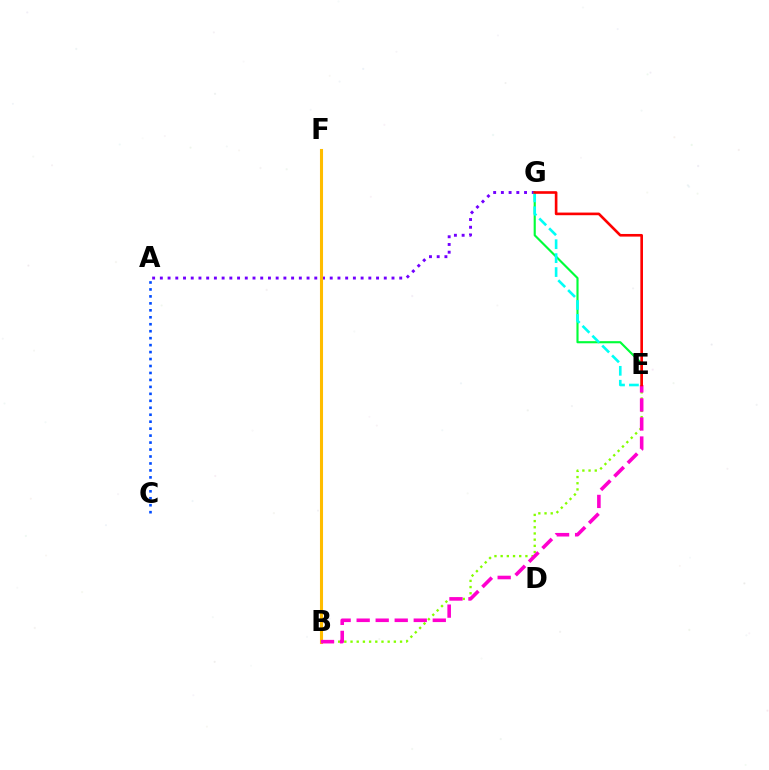{('A', 'C'): [{'color': '#004bff', 'line_style': 'dotted', 'thickness': 1.89}], ('B', 'E'): [{'color': '#84ff00', 'line_style': 'dotted', 'thickness': 1.68}, {'color': '#ff00cf', 'line_style': 'dashed', 'thickness': 2.59}], ('A', 'G'): [{'color': '#7200ff', 'line_style': 'dotted', 'thickness': 2.1}], ('E', 'G'): [{'color': '#00ff39', 'line_style': 'solid', 'thickness': 1.54}, {'color': '#00fff6', 'line_style': 'dashed', 'thickness': 1.89}, {'color': '#ff0000', 'line_style': 'solid', 'thickness': 1.9}], ('B', 'F'): [{'color': '#ffbd00', 'line_style': 'solid', 'thickness': 2.22}]}